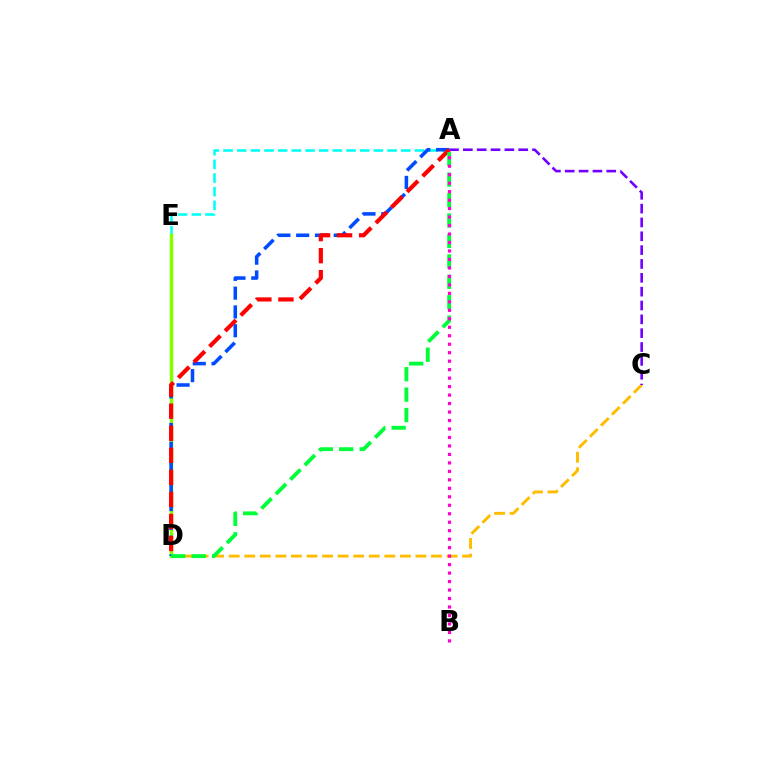{('A', 'E'): [{'color': '#00fff6', 'line_style': 'dashed', 'thickness': 1.86}], ('C', 'D'): [{'color': '#ffbd00', 'line_style': 'dashed', 'thickness': 2.11}], ('D', 'E'): [{'color': '#84ff00', 'line_style': 'solid', 'thickness': 2.51}], ('A', 'C'): [{'color': '#7200ff', 'line_style': 'dashed', 'thickness': 1.88}], ('A', 'D'): [{'color': '#004bff', 'line_style': 'dashed', 'thickness': 2.55}, {'color': '#ff0000', 'line_style': 'dashed', 'thickness': 3.0}, {'color': '#00ff39', 'line_style': 'dashed', 'thickness': 2.78}], ('A', 'B'): [{'color': '#ff00cf', 'line_style': 'dotted', 'thickness': 2.3}]}